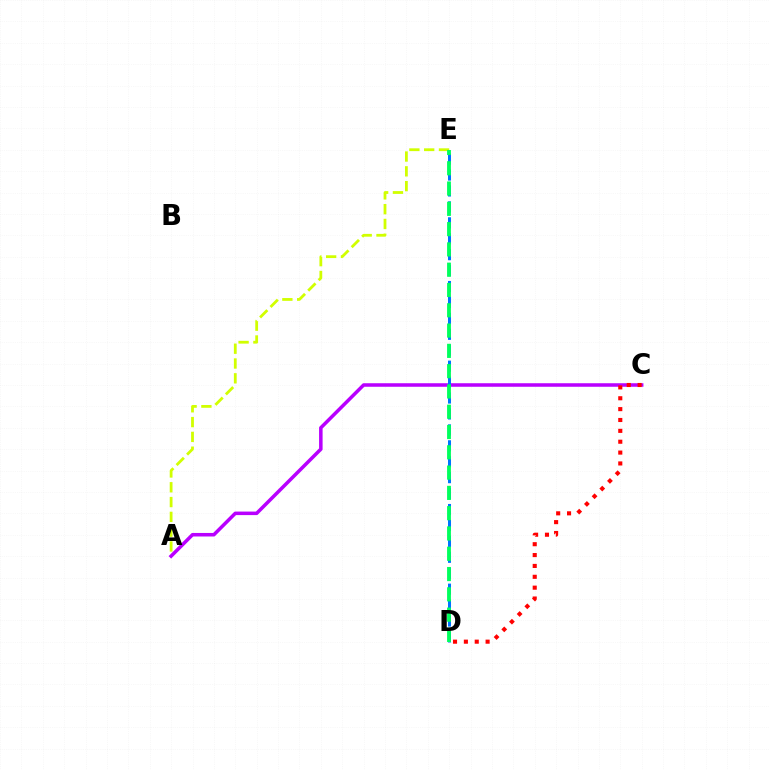{('A', 'C'): [{'color': '#b900ff', 'line_style': 'solid', 'thickness': 2.54}], ('A', 'E'): [{'color': '#d1ff00', 'line_style': 'dashed', 'thickness': 2.01}], ('C', 'D'): [{'color': '#ff0000', 'line_style': 'dotted', 'thickness': 2.95}], ('D', 'E'): [{'color': '#0074ff', 'line_style': 'dashed', 'thickness': 2.16}, {'color': '#00ff5c', 'line_style': 'dashed', 'thickness': 2.76}]}